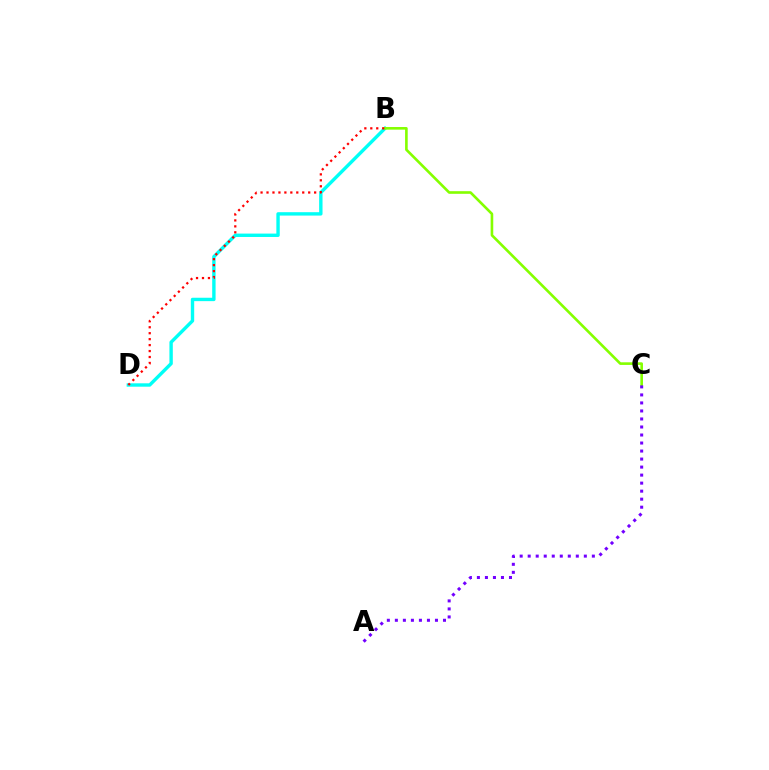{('B', 'D'): [{'color': '#00fff6', 'line_style': 'solid', 'thickness': 2.44}, {'color': '#ff0000', 'line_style': 'dotted', 'thickness': 1.62}], ('B', 'C'): [{'color': '#84ff00', 'line_style': 'solid', 'thickness': 1.89}], ('A', 'C'): [{'color': '#7200ff', 'line_style': 'dotted', 'thickness': 2.18}]}